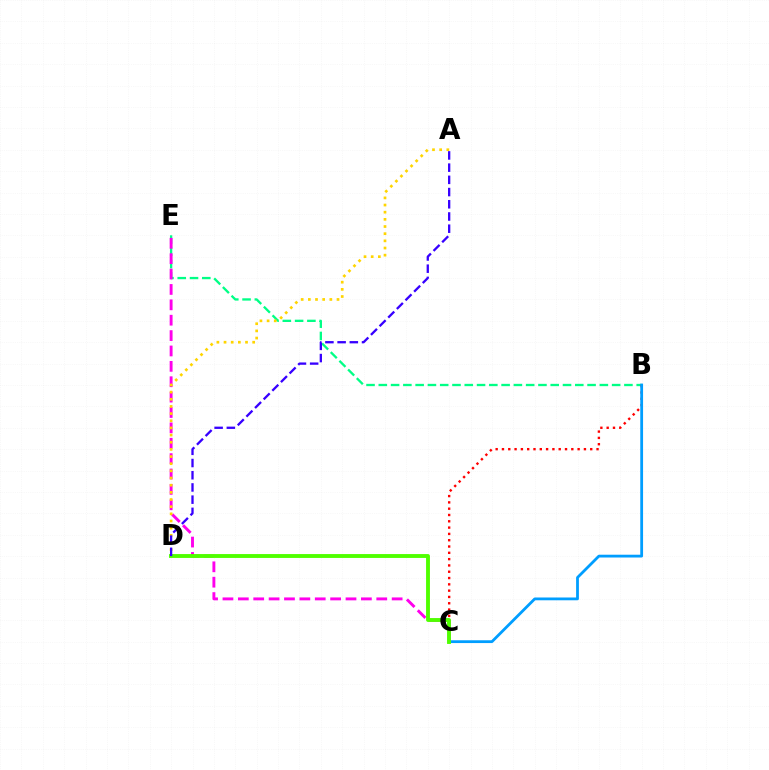{('B', 'E'): [{'color': '#00ff86', 'line_style': 'dashed', 'thickness': 1.67}], ('C', 'E'): [{'color': '#ff00ed', 'line_style': 'dashed', 'thickness': 2.09}], ('B', 'C'): [{'color': '#ff0000', 'line_style': 'dotted', 'thickness': 1.71}, {'color': '#009eff', 'line_style': 'solid', 'thickness': 2.01}], ('A', 'D'): [{'color': '#ffd500', 'line_style': 'dotted', 'thickness': 1.95}, {'color': '#3700ff', 'line_style': 'dashed', 'thickness': 1.66}], ('C', 'D'): [{'color': '#4fff00', 'line_style': 'solid', 'thickness': 2.79}]}